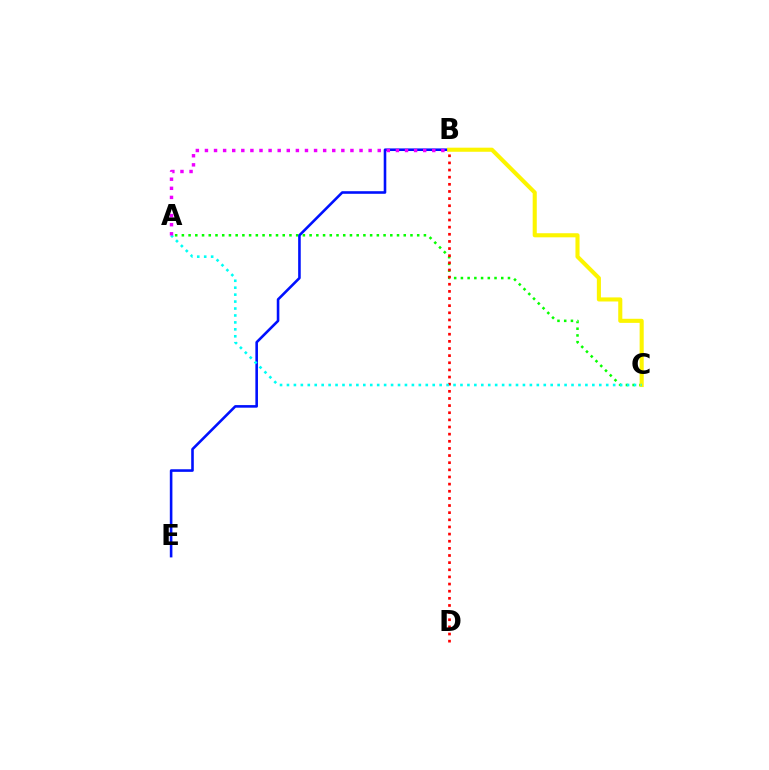{('A', 'C'): [{'color': '#08ff00', 'line_style': 'dotted', 'thickness': 1.83}, {'color': '#00fff6', 'line_style': 'dotted', 'thickness': 1.89}], ('B', 'D'): [{'color': '#ff0000', 'line_style': 'dotted', 'thickness': 1.94}], ('B', 'E'): [{'color': '#0010ff', 'line_style': 'solid', 'thickness': 1.87}], ('B', 'C'): [{'color': '#fcf500', 'line_style': 'solid', 'thickness': 2.94}], ('A', 'B'): [{'color': '#ee00ff', 'line_style': 'dotted', 'thickness': 2.47}]}